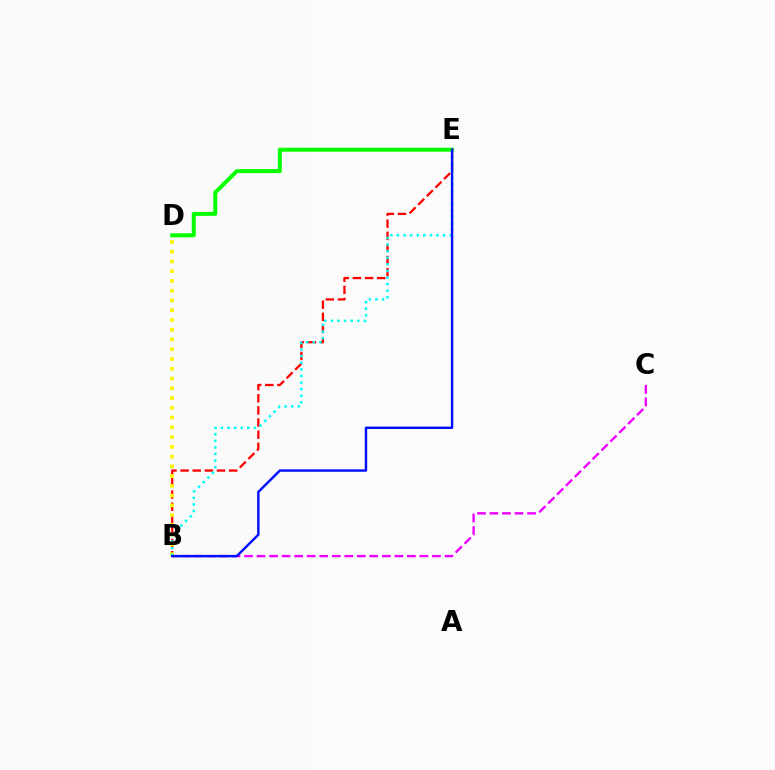{('B', 'E'): [{'color': '#ff0000', 'line_style': 'dashed', 'thickness': 1.65}, {'color': '#00fff6', 'line_style': 'dotted', 'thickness': 1.79}, {'color': '#0010ff', 'line_style': 'solid', 'thickness': 1.75}], ('B', 'D'): [{'color': '#fcf500', 'line_style': 'dotted', 'thickness': 2.65}], ('D', 'E'): [{'color': '#08ff00', 'line_style': 'solid', 'thickness': 2.87}], ('B', 'C'): [{'color': '#ee00ff', 'line_style': 'dashed', 'thickness': 1.7}]}